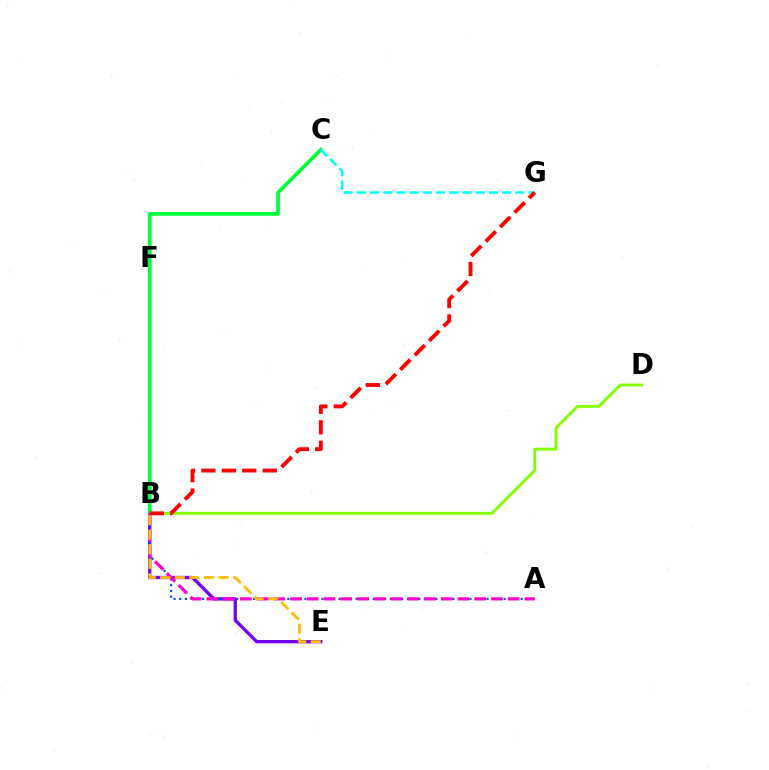{('B', 'E'): [{'color': '#7200ff', 'line_style': 'solid', 'thickness': 2.38}, {'color': '#ffbd00', 'line_style': 'dashed', 'thickness': 1.98}], ('B', 'D'): [{'color': '#84ff00', 'line_style': 'solid', 'thickness': 2.09}], ('B', 'C'): [{'color': '#00ff39', 'line_style': 'solid', 'thickness': 2.67}], ('A', 'B'): [{'color': '#004bff', 'line_style': 'dotted', 'thickness': 1.55}, {'color': '#ff00cf', 'line_style': 'dashed', 'thickness': 2.27}], ('C', 'G'): [{'color': '#00fff6', 'line_style': 'dashed', 'thickness': 1.8}], ('B', 'G'): [{'color': '#ff0000', 'line_style': 'dashed', 'thickness': 2.78}]}